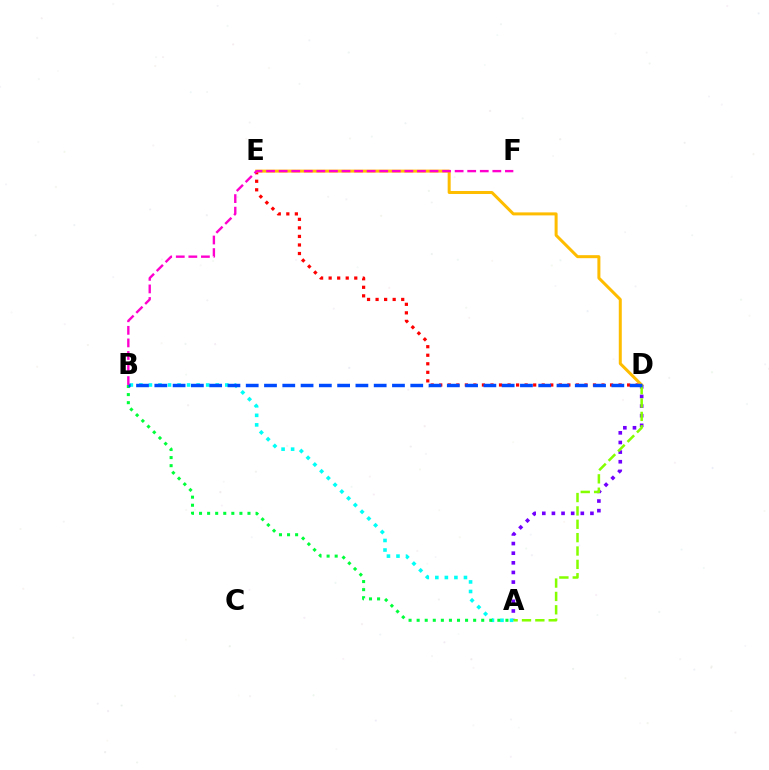{('D', 'E'): [{'color': '#ff0000', 'line_style': 'dotted', 'thickness': 2.32}, {'color': '#ffbd00', 'line_style': 'solid', 'thickness': 2.17}], ('A', 'D'): [{'color': '#7200ff', 'line_style': 'dotted', 'thickness': 2.62}, {'color': '#84ff00', 'line_style': 'dashed', 'thickness': 1.82}], ('A', 'B'): [{'color': '#00fff6', 'line_style': 'dotted', 'thickness': 2.59}, {'color': '#00ff39', 'line_style': 'dotted', 'thickness': 2.19}], ('B', 'D'): [{'color': '#004bff', 'line_style': 'dashed', 'thickness': 2.48}], ('B', 'F'): [{'color': '#ff00cf', 'line_style': 'dashed', 'thickness': 1.71}]}